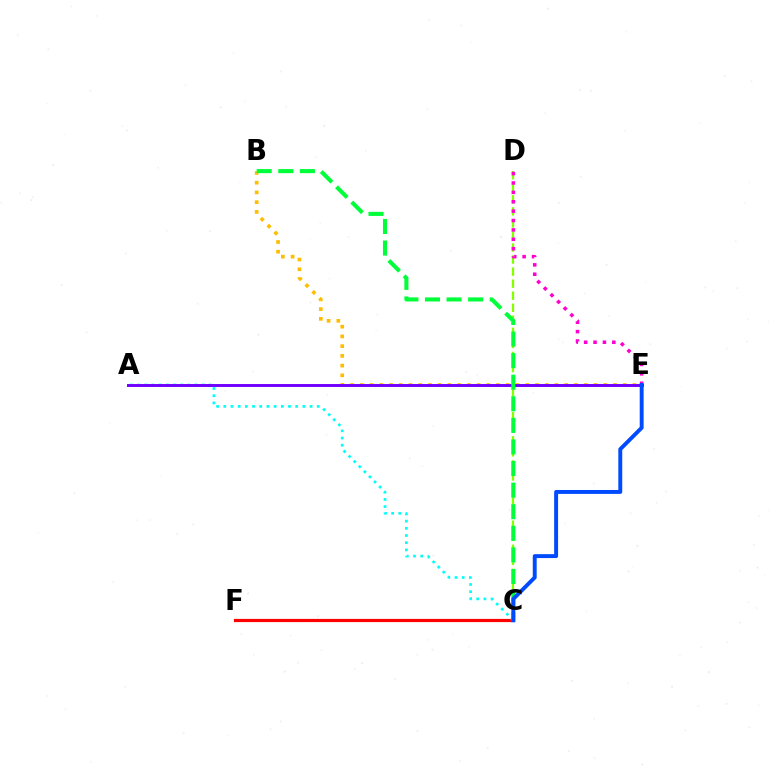{('B', 'E'): [{'color': '#ffbd00', 'line_style': 'dotted', 'thickness': 2.65}], ('C', 'D'): [{'color': '#84ff00', 'line_style': 'dashed', 'thickness': 1.64}], ('C', 'F'): [{'color': '#ff0000', 'line_style': 'solid', 'thickness': 2.29}], ('D', 'E'): [{'color': '#ff00cf', 'line_style': 'dotted', 'thickness': 2.55}], ('A', 'C'): [{'color': '#00fff6', 'line_style': 'dotted', 'thickness': 1.95}], ('A', 'E'): [{'color': '#7200ff', 'line_style': 'solid', 'thickness': 2.12}], ('B', 'C'): [{'color': '#00ff39', 'line_style': 'dashed', 'thickness': 2.93}], ('C', 'E'): [{'color': '#004bff', 'line_style': 'solid', 'thickness': 2.82}]}